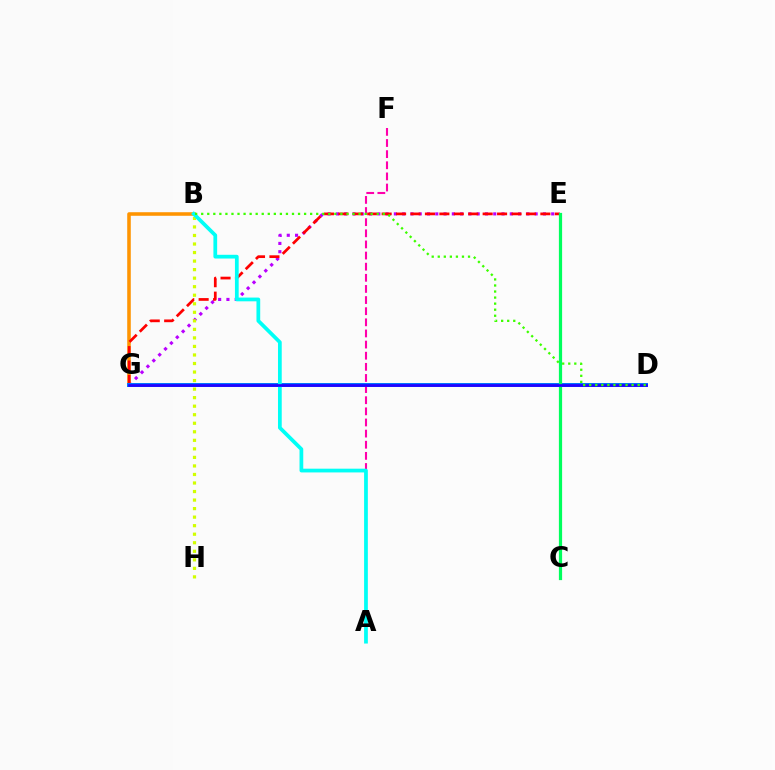{('E', 'G'): [{'color': '#b900ff', 'line_style': 'dotted', 'thickness': 2.25}, {'color': '#ff0000', 'line_style': 'dashed', 'thickness': 1.96}], ('B', 'G'): [{'color': '#ff9400', 'line_style': 'solid', 'thickness': 2.56}], ('B', 'H'): [{'color': '#d1ff00', 'line_style': 'dotted', 'thickness': 2.32}], ('D', 'G'): [{'color': '#0074ff', 'line_style': 'solid', 'thickness': 2.86}, {'color': '#2500ff', 'line_style': 'solid', 'thickness': 1.95}], ('C', 'E'): [{'color': '#00ff5c', 'line_style': 'solid', 'thickness': 2.32}], ('A', 'F'): [{'color': '#ff00ac', 'line_style': 'dashed', 'thickness': 1.51}], ('A', 'B'): [{'color': '#00fff6', 'line_style': 'solid', 'thickness': 2.69}], ('B', 'D'): [{'color': '#3dff00', 'line_style': 'dotted', 'thickness': 1.64}]}